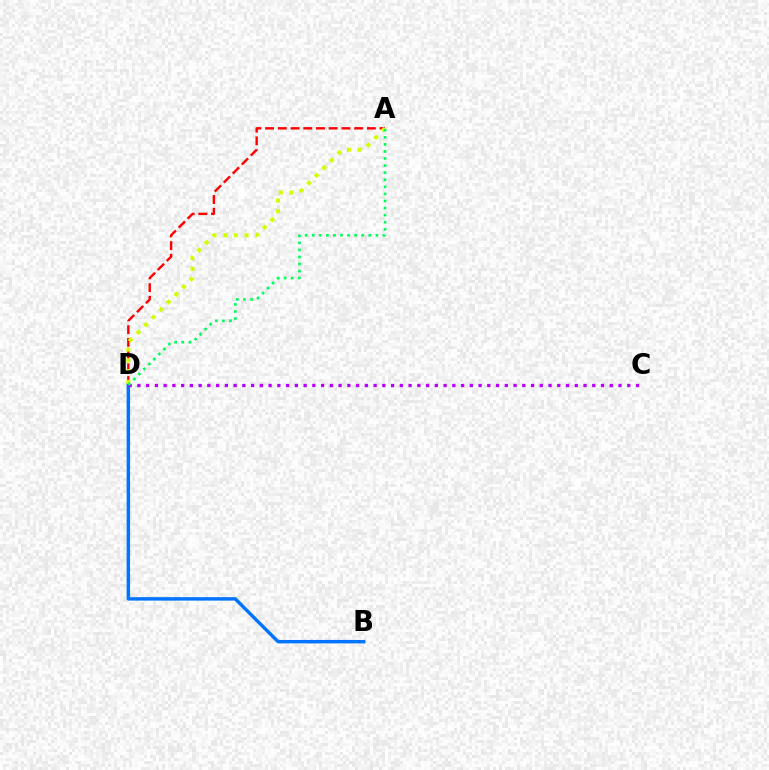{('B', 'D'): [{'color': '#0074ff', 'line_style': 'solid', 'thickness': 2.47}], ('A', 'D'): [{'color': '#ff0000', 'line_style': 'dashed', 'thickness': 1.73}, {'color': '#d1ff00', 'line_style': 'dotted', 'thickness': 2.92}, {'color': '#00ff5c', 'line_style': 'dotted', 'thickness': 1.92}], ('C', 'D'): [{'color': '#b900ff', 'line_style': 'dotted', 'thickness': 2.38}]}